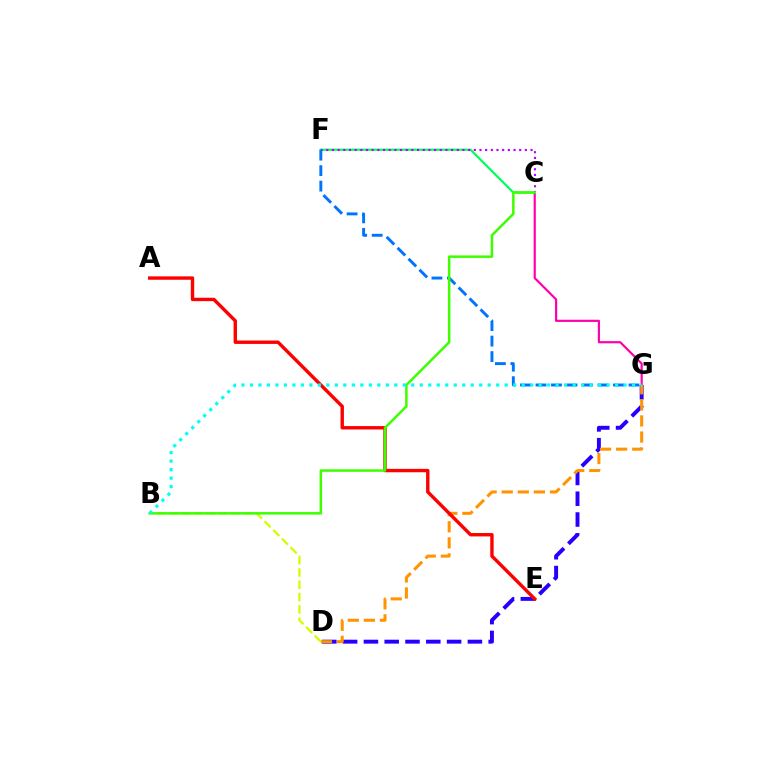{('C', 'F'): [{'color': '#00ff5c', 'line_style': 'solid', 'thickness': 1.57}, {'color': '#b900ff', 'line_style': 'dotted', 'thickness': 1.54}], ('D', 'G'): [{'color': '#2500ff', 'line_style': 'dashed', 'thickness': 2.83}, {'color': '#ff9400', 'line_style': 'dashed', 'thickness': 2.18}], ('C', 'G'): [{'color': '#ff00ac', 'line_style': 'solid', 'thickness': 1.57}], ('A', 'E'): [{'color': '#ff0000', 'line_style': 'solid', 'thickness': 2.44}], ('F', 'G'): [{'color': '#0074ff', 'line_style': 'dashed', 'thickness': 2.11}], ('B', 'D'): [{'color': '#d1ff00', 'line_style': 'dashed', 'thickness': 1.67}], ('B', 'C'): [{'color': '#3dff00', 'line_style': 'solid', 'thickness': 1.81}], ('B', 'G'): [{'color': '#00fff6', 'line_style': 'dotted', 'thickness': 2.31}]}